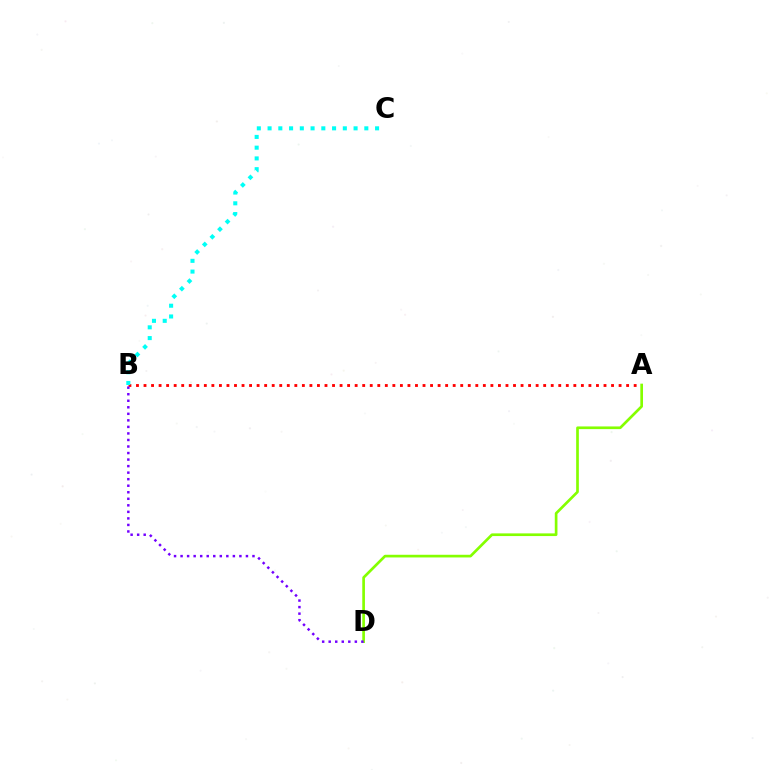{('A', 'B'): [{'color': '#ff0000', 'line_style': 'dotted', 'thickness': 2.05}], ('B', 'C'): [{'color': '#00fff6', 'line_style': 'dotted', 'thickness': 2.92}], ('A', 'D'): [{'color': '#84ff00', 'line_style': 'solid', 'thickness': 1.93}], ('B', 'D'): [{'color': '#7200ff', 'line_style': 'dotted', 'thickness': 1.78}]}